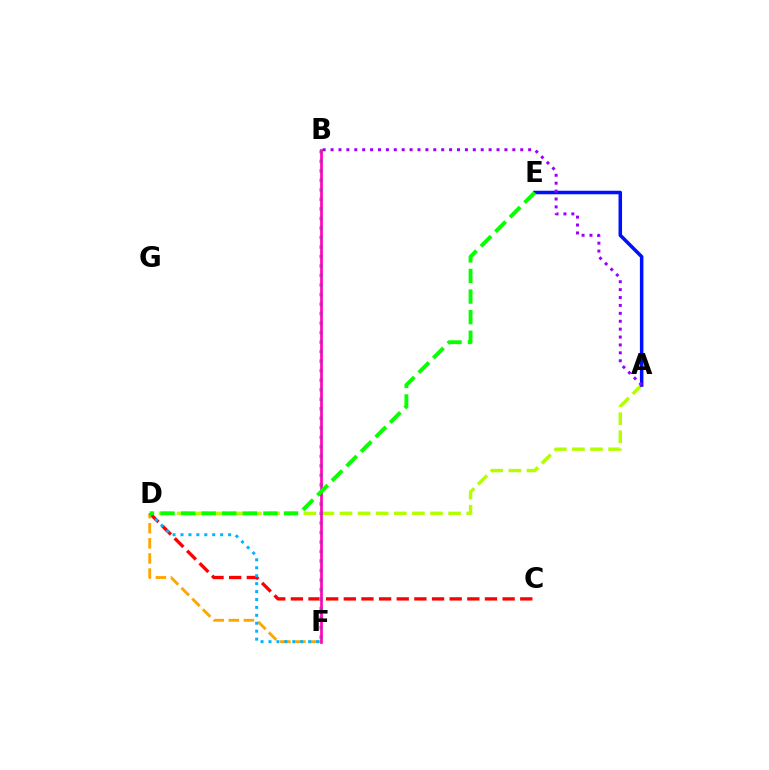{('C', 'D'): [{'color': '#ff0000', 'line_style': 'dashed', 'thickness': 2.4}], ('D', 'F'): [{'color': '#ffa500', 'line_style': 'dashed', 'thickness': 2.05}, {'color': '#00b5ff', 'line_style': 'dotted', 'thickness': 2.15}], ('A', 'D'): [{'color': '#b3ff00', 'line_style': 'dashed', 'thickness': 2.46}], ('A', 'E'): [{'color': '#0010ff', 'line_style': 'solid', 'thickness': 2.53}], ('A', 'B'): [{'color': '#9b00ff', 'line_style': 'dotted', 'thickness': 2.15}], ('B', 'F'): [{'color': '#00ff9d', 'line_style': 'dotted', 'thickness': 2.59}, {'color': '#ff00bd', 'line_style': 'solid', 'thickness': 1.92}], ('D', 'E'): [{'color': '#08ff00', 'line_style': 'dashed', 'thickness': 2.8}]}